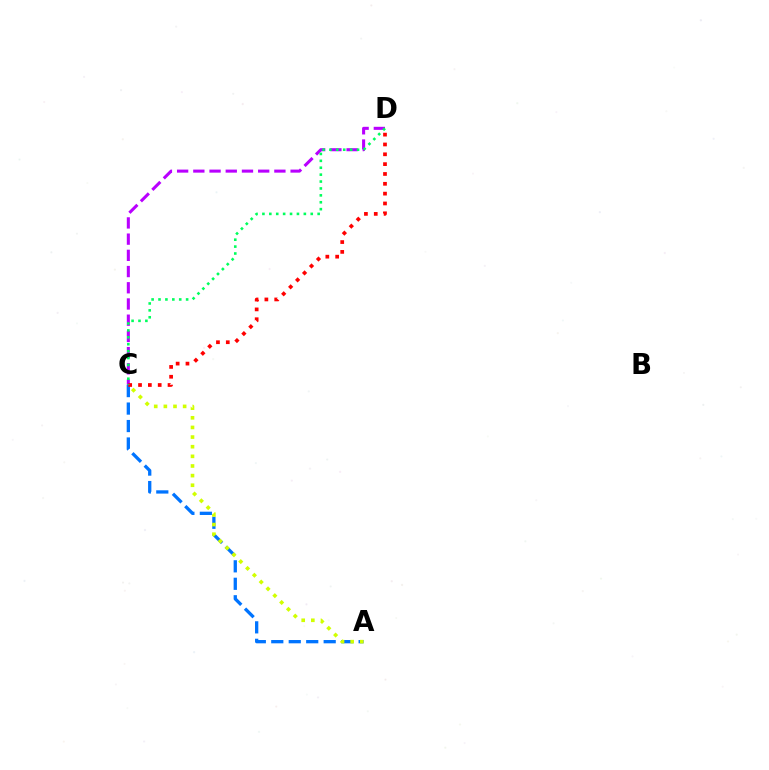{('A', 'C'): [{'color': '#0074ff', 'line_style': 'dashed', 'thickness': 2.37}, {'color': '#d1ff00', 'line_style': 'dotted', 'thickness': 2.62}], ('C', 'D'): [{'color': '#b900ff', 'line_style': 'dashed', 'thickness': 2.2}, {'color': '#ff0000', 'line_style': 'dotted', 'thickness': 2.67}, {'color': '#00ff5c', 'line_style': 'dotted', 'thickness': 1.88}]}